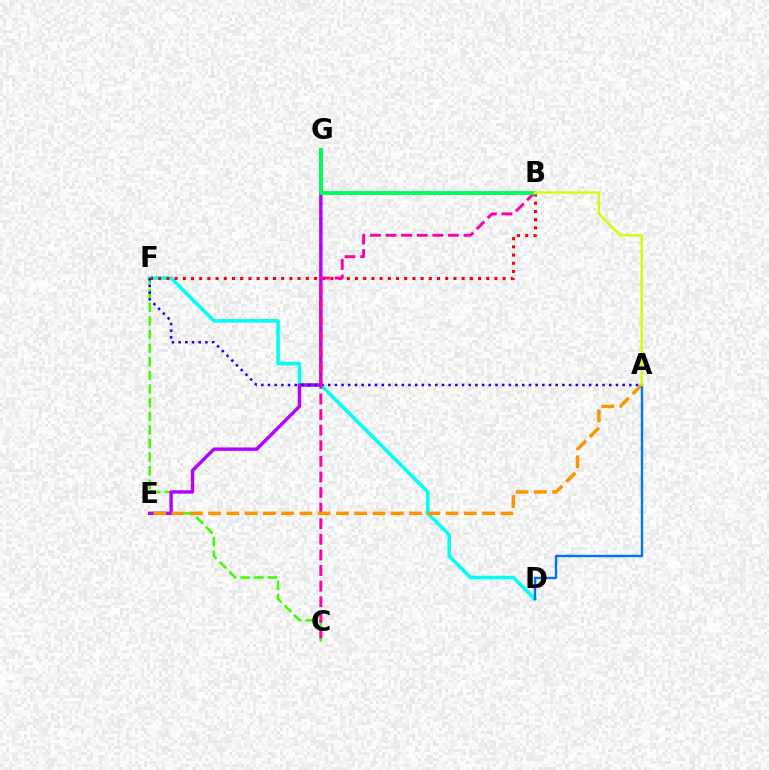{('D', 'F'): [{'color': '#00fff6', 'line_style': 'solid', 'thickness': 2.56}], ('C', 'F'): [{'color': '#3dff00', 'line_style': 'dashed', 'thickness': 1.85}], ('E', 'G'): [{'color': '#b900ff', 'line_style': 'solid', 'thickness': 2.45}], ('A', 'F'): [{'color': '#2500ff', 'line_style': 'dotted', 'thickness': 1.82}], ('B', 'F'): [{'color': '#ff0000', 'line_style': 'dotted', 'thickness': 2.23}], ('B', 'C'): [{'color': '#ff00ac', 'line_style': 'dashed', 'thickness': 2.12}], ('A', 'E'): [{'color': '#ff9400', 'line_style': 'dashed', 'thickness': 2.48}], ('B', 'G'): [{'color': '#00ff5c', 'line_style': 'solid', 'thickness': 2.77}], ('A', 'D'): [{'color': '#0074ff', 'line_style': 'solid', 'thickness': 1.71}], ('A', 'B'): [{'color': '#d1ff00', 'line_style': 'solid', 'thickness': 1.71}]}